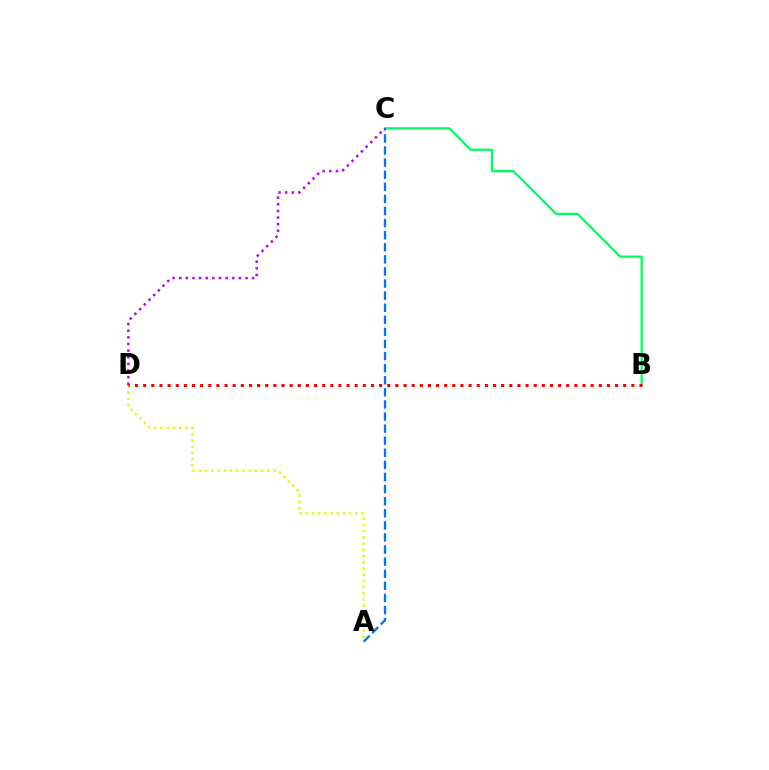{('A', 'D'): [{'color': '#d1ff00', 'line_style': 'dotted', 'thickness': 1.69}], ('B', 'C'): [{'color': '#00ff5c', 'line_style': 'solid', 'thickness': 1.63}], ('A', 'C'): [{'color': '#0074ff', 'line_style': 'dashed', 'thickness': 1.64}], ('C', 'D'): [{'color': '#b900ff', 'line_style': 'dotted', 'thickness': 1.8}], ('B', 'D'): [{'color': '#ff0000', 'line_style': 'dotted', 'thickness': 2.21}]}